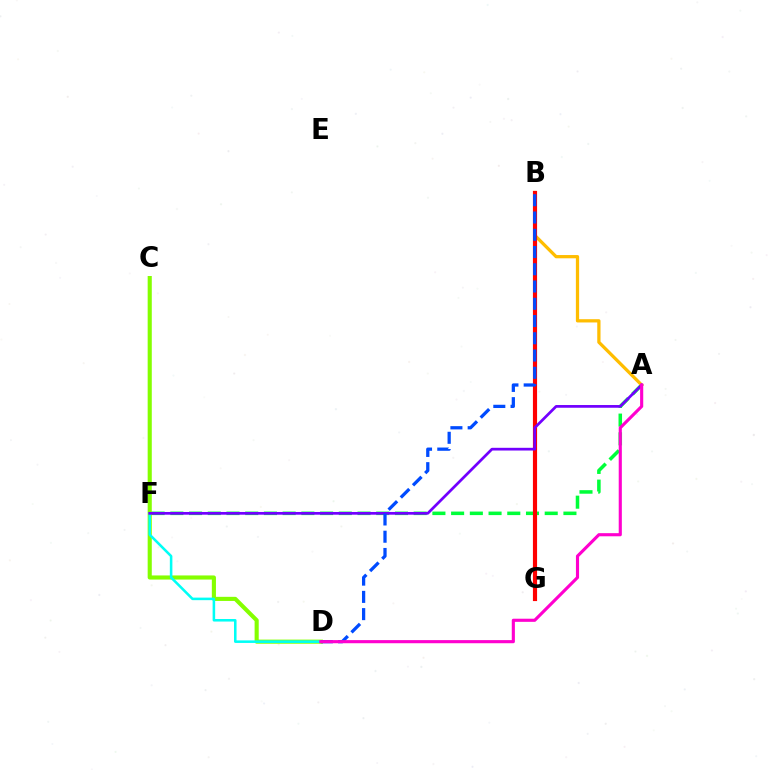{('C', 'D'): [{'color': '#84ff00', 'line_style': 'solid', 'thickness': 2.96}], ('D', 'F'): [{'color': '#00fff6', 'line_style': 'solid', 'thickness': 1.84}], ('A', 'F'): [{'color': '#00ff39', 'line_style': 'dashed', 'thickness': 2.54}, {'color': '#7200ff', 'line_style': 'solid', 'thickness': 1.96}], ('A', 'B'): [{'color': '#ffbd00', 'line_style': 'solid', 'thickness': 2.35}], ('B', 'G'): [{'color': '#ff0000', 'line_style': 'solid', 'thickness': 2.99}], ('B', 'D'): [{'color': '#004bff', 'line_style': 'dashed', 'thickness': 2.34}], ('A', 'D'): [{'color': '#ff00cf', 'line_style': 'solid', 'thickness': 2.25}]}